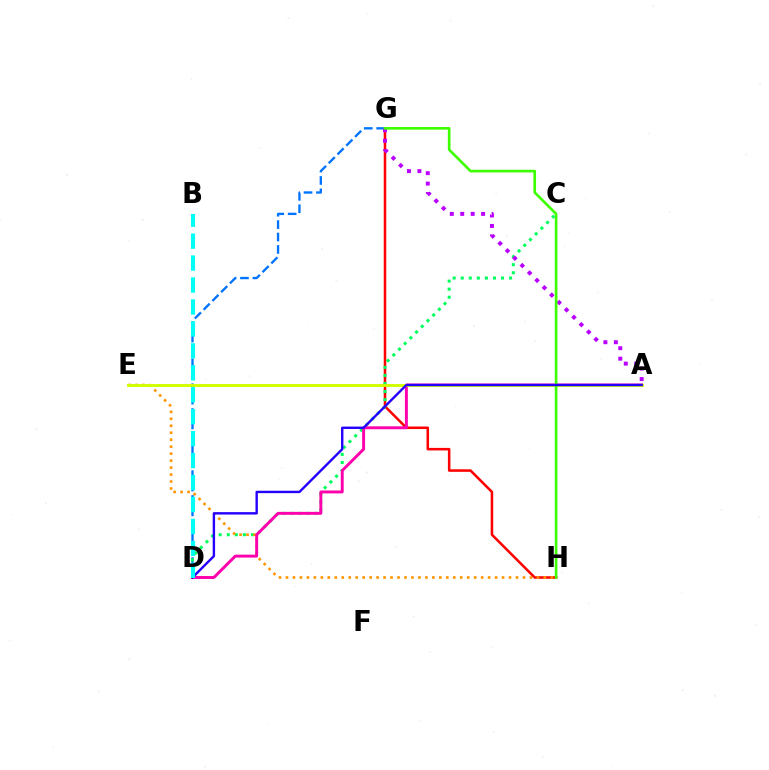{('G', 'H'): [{'color': '#ff0000', 'line_style': 'solid', 'thickness': 1.83}, {'color': '#3dff00', 'line_style': 'solid', 'thickness': 1.91}], ('D', 'G'): [{'color': '#0074ff', 'line_style': 'dashed', 'thickness': 1.69}], ('C', 'D'): [{'color': '#00ff5c', 'line_style': 'dotted', 'thickness': 2.19}], ('E', 'H'): [{'color': '#ff9400', 'line_style': 'dotted', 'thickness': 1.89}], ('A', 'D'): [{'color': '#ff00ac', 'line_style': 'solid', 'thickness': 2.1}, {'color': '#2500ff', 'line_style': 'solid', 'thickness': 1.73}], ('A', 'E'): [{'color': '#d1ff00', 'line_style': 'solid', 'thickness': 2.09}], ('A', 'G'): [{'color': '#b900ff', 'line_style': 'dotted', 'thickness': 2.84}], ('B', 'D'): [{'color': '#00fff6', 'line_style': 'dashed', 'thickness': 2.98}]}